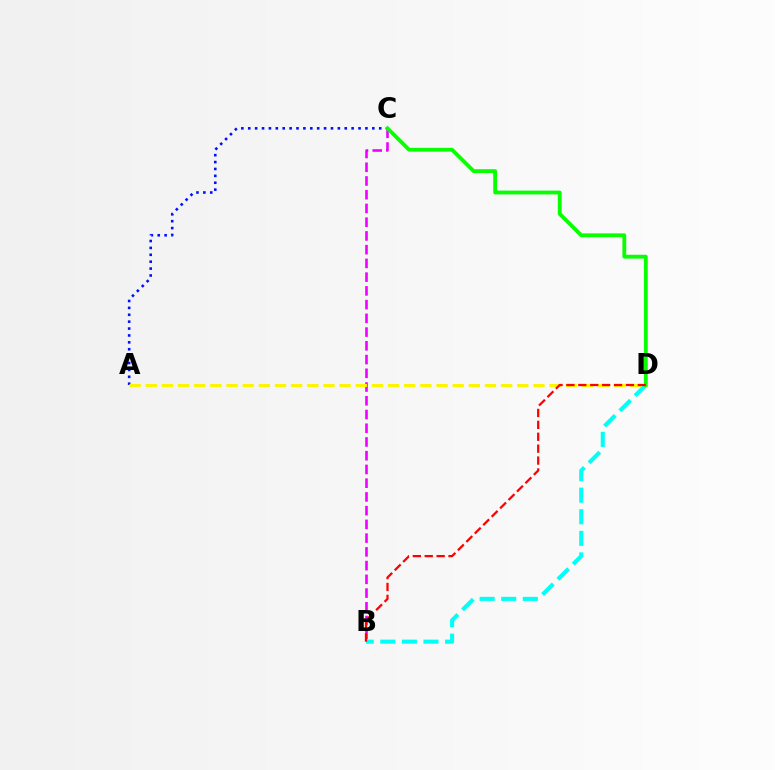{('A', 'C'): [{'color': '#0010ff', 'line_style': 'dotted', 'thickness': 1.87}], ('B', 'C'): [{'color': '#ee00ff', 'line_style': 'dashed', 'thickness': 1.87}], ('B', 'D'): [{'color': '#00fff6', 'line_style': 'dashed', 'thickness': 2.93}, {'color': '#ff0000', 'line_style': 'dashed', 'thickness': 1.62}], ('C', 'D'): [{'color': '#08ff00', 'line_style': 'solid', 'thickness': 2.75}], ('A', 'D'): [{'color': '#fcf500', 'line_style': 'dashed', 'thickness': 2.19}]}